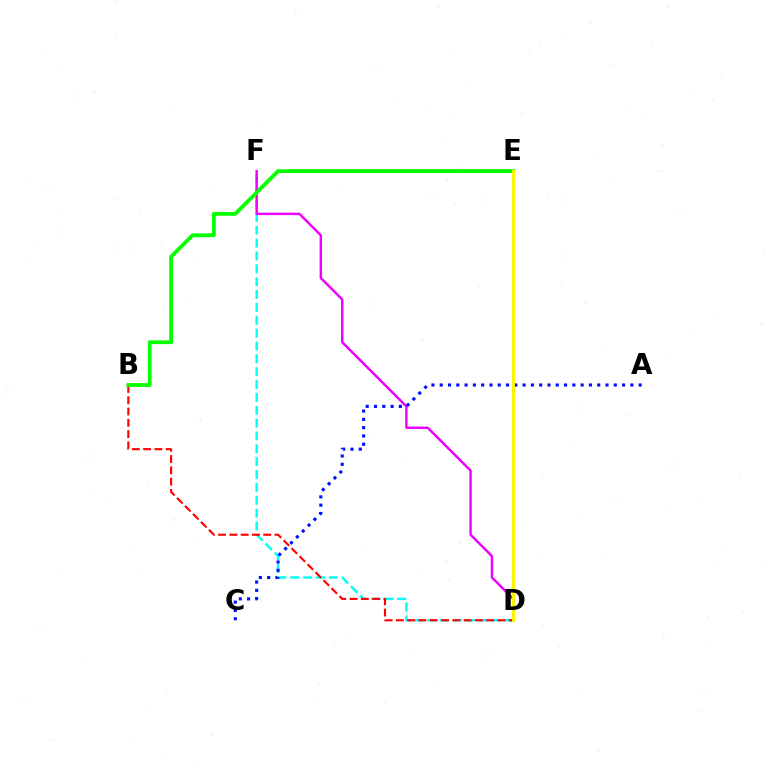{('D', 'F'): [{'color': '#00fff6', 'line_style': 'dashed', 'thickness': 1.75}, {'color': '#ee00ff', 'line_style': 'solid', 'thickness': 1.76}], ('B', 'D'): [{'color': '#ff0000', 'line_style': 'dashed', 'thickness': 1.53}], ('B', 'E'): [{'color': '#08ff00', 'line_style': 'solid', 'thickness': 2.74}], ('A', 'C'): [{'color': '#0010ff', 'line_style': 'dotted', 'thickness': 2.25}], ('D', 'E'): [{'color': '#fcf500', 'line_style': 'solid', 'thickness': 2.14}]}